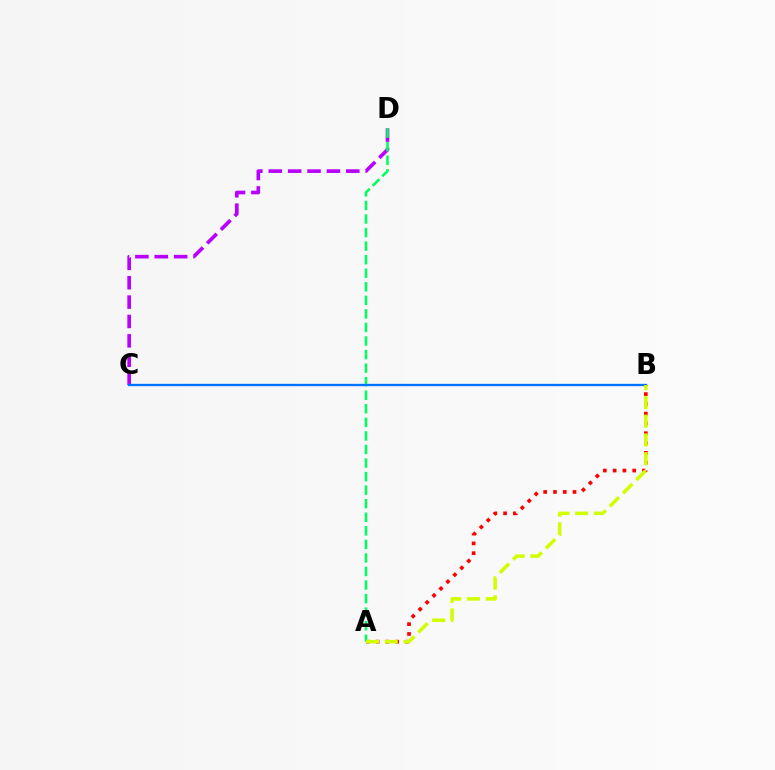{('C', 'D'): [{'color': '#b900ff', 'line_style': 'dashed', 'thickness': 2.63}], ('A', 'B'): [{'color': '#ff0000', 'line_style': 'dotted', 'thickness': 2.66}, {'color': '#d1ff00', 'line_style': 'dashed', 'thickness': 2.55}], ('A', 'D'): [{'color': '#00ff5c', 'line_style': 'dashed', 'thickness': 1.84}], ('B', 'C'): [{'color': '#0074ff', 'line_style': 'solid', 'thickness': 1.68}]}